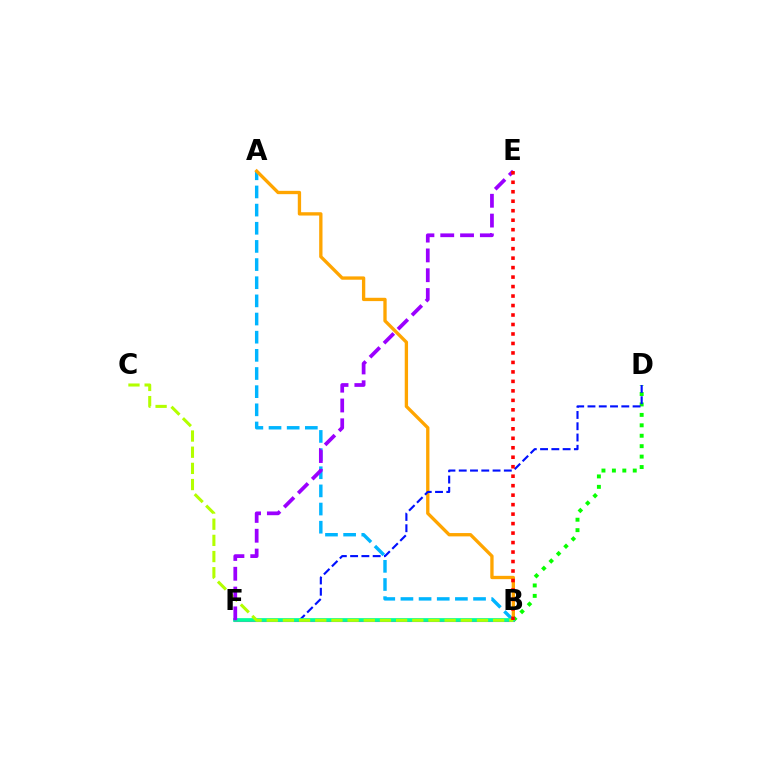{('A', 'B'): [{'color': '#00b5ff', 'line_style': 'dashed', 'thickness': 2.47}, {'color': '#ffa500', 'line_style': 'solid', 'thickness': 2.39}], ('B', 'D'): [{'color': '#08ff00', 'line_style': 'dotted', 'thickness': 2.83}], ('D', 'F'): [{'color': '#0010ff', 'line_style': 'dashed', 'thickness': 1.53}], ('B', 'F'): [{'color': '#ff00bd', 'line_style': 'solid', 'thickness': 2.22}, {'color': '#00ff9d', 'line_style': 'solid', 'thickness': 2.67}], ('B', 'C'): [{'color': '#b3ff00', 'line_style': 'dashed', 'thickness': 2.2}], ('E', 'F'): [{'color': '#9b00ff', 'line_style': 'dashed', 'thickness': 2.69}], ('B', 'E'): [{'color': '#ff0000', 'line_style': 'dotted', 'thickness': 2.58}]}